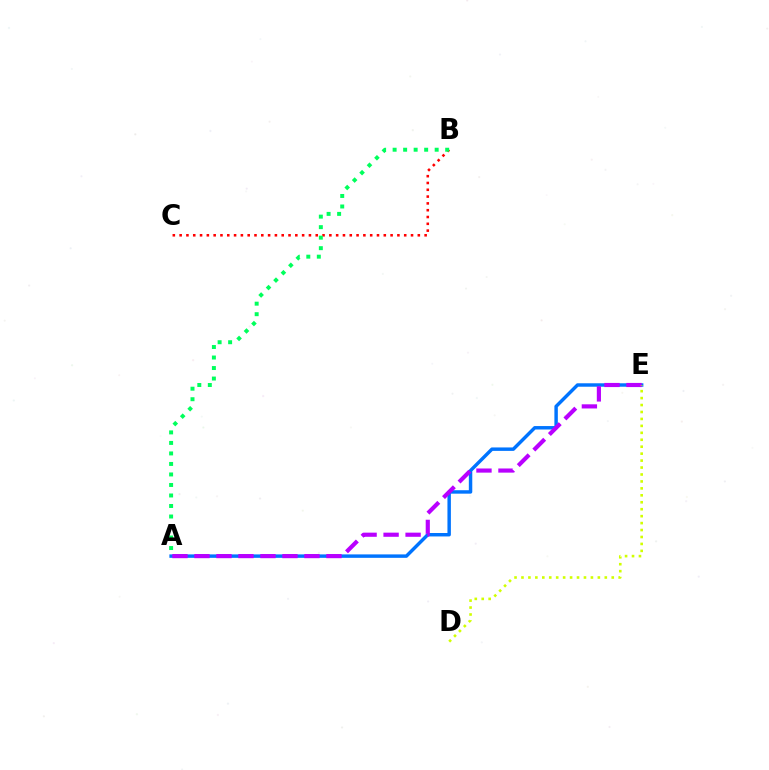{('B', 'C'): [{'color': '#ff0000', 'line_style': 'dotted', 'thickness': 1.85}], ('A', 'B'): [{'color': '#00ff5c', 'line_style': 'dotted', 'thickness': 2.86}], ('A', 'E'): [{'color': '#0074ff', 'line_style': 'solid', 'thickness': 2.48}, {'color': '#b900ff', 'line_style': 'dashed', 'thickness': 2.99}], ('D', 'E'): [{'color': '#d1ff00', 'line_style': 'dotted', 'thickness': 1.89}]}